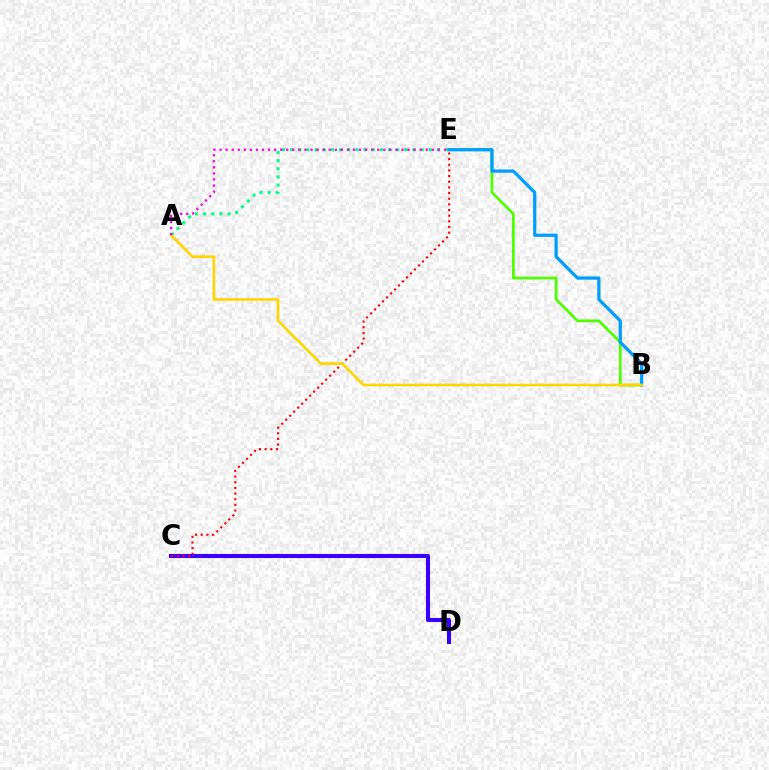{('B', 'E'): [{'color': '#4fff00', 'line_style': 'solid', 'thickness': 1.98}, {'color': '#009eff', 'line_style': 'solid', 'thickness': 2.33}], ('A', 'E'): [{'color': '#00ff86', 'line_style': 'dotted', 'thickness': 2.22}, {'color': '#ff00ed', 'line_style': 'dotted', 'thickness': 1.65}], ('C', 'D'): [{'color': '#3700ff', 'line_style': 'solid', 'thickness': 2.93}], ('C', 'E'): [{'color': '#ff0000', 'line_style': 'dotted', 'thickness': 1.54}], ('A', 'B'): [{'color': '#ffd500', 'line_style': 'solid', 'thickness': 1.89}]}